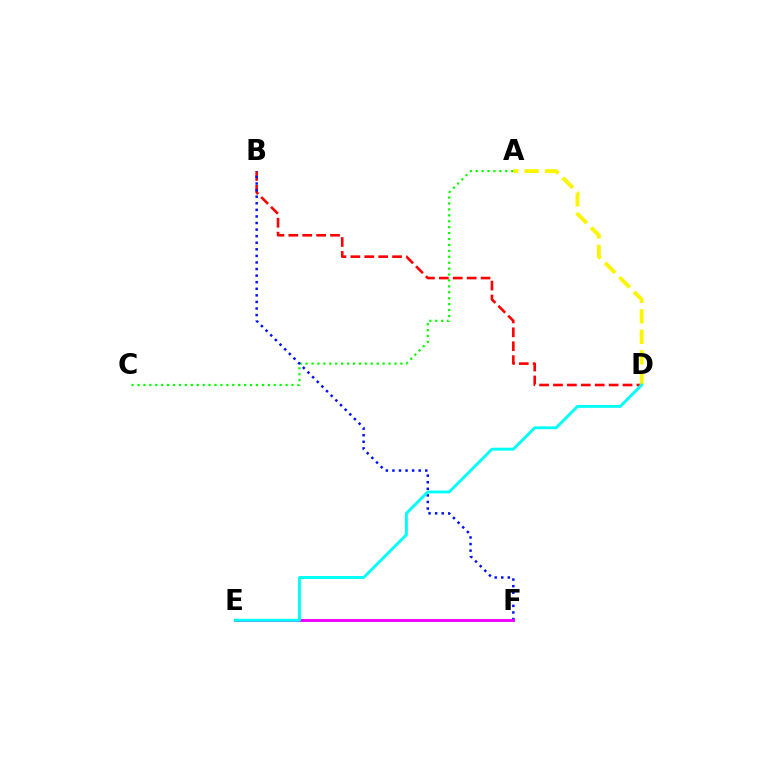{('A', 'C'): [{'color': '#08ff00', 'line_style': 'dotted', 'thickness': 1.61}], ('B', 'D'): [{'color': '#ff0000', 'line_style': 'dashed', 'thickness': 1.89}], ('A', 'D'): [{'color': '#fcf500', 'line_style': 'dashed', 'thickness': 2.79}], ('B', 'F'): [{'color': '#0010ff', 'line_style': 'dotted', 'thickness': 1.79}], ('E', 'F'): [{'color': '#ee00ff', 'line_style': 'solid', 'thickness': 2.11}], ('D', 'E'): [{'color': '#00fff6', 'line_style': 'solid', 'thickness': 2.09}]}